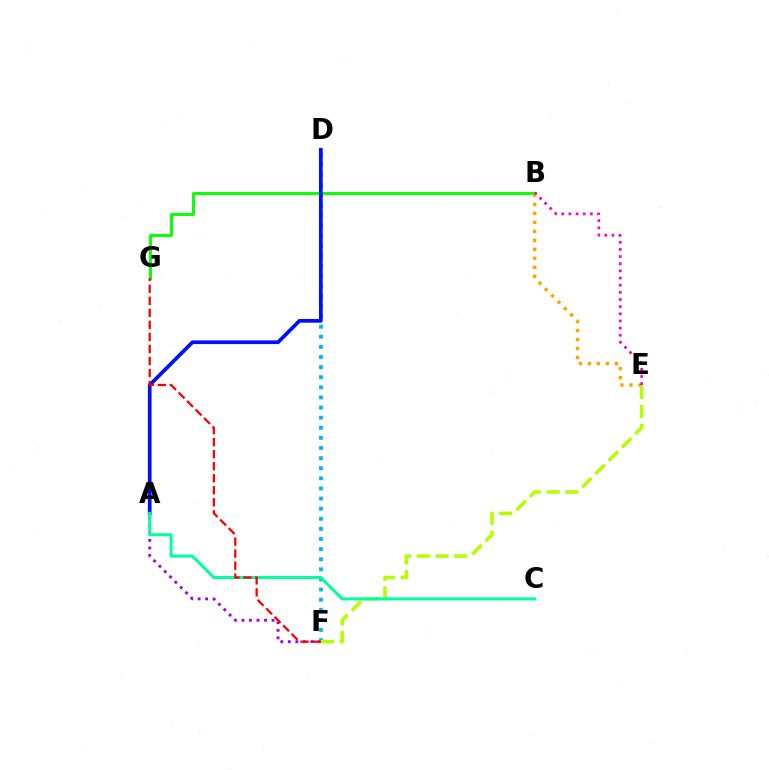{('A', 'F'): [{'color': '#9b00ff', 'line_style': 'dotted', 'thickness': 2.05}], ('D', 'F'): [{'color': '#00b5ff', 'line_style': 'dotted', 'thickness': 2.75}], ('B', 'G'): [{'color': '#08ff00', 'line_style': 'solid', 'thickness': 2.12}], ('E', 'F'): [{'color': '#b3ff00', 'line_style': 'dashed', 'thickness': 2.55}], ('B', 'E'): [{'color': '#ffa500', 'line_style': 'dotted', 'thickness': 2.44}, {'color': '#ff00bd', 'line_style': 'dotted', 'thickness': 1.94}], ('A', 'D'): [{'color': '#0010ff', 'line_style': 'solid', 'thickness': 2.68}], ('A', 'C'): [{'color': '#00ff9d', 'line_style': 'solid', 'thickness': 2.18}], ('F', 'G'): [{'color': '#ff0000', 'line_style': 'dashed', 'thickness': 1.63}]}